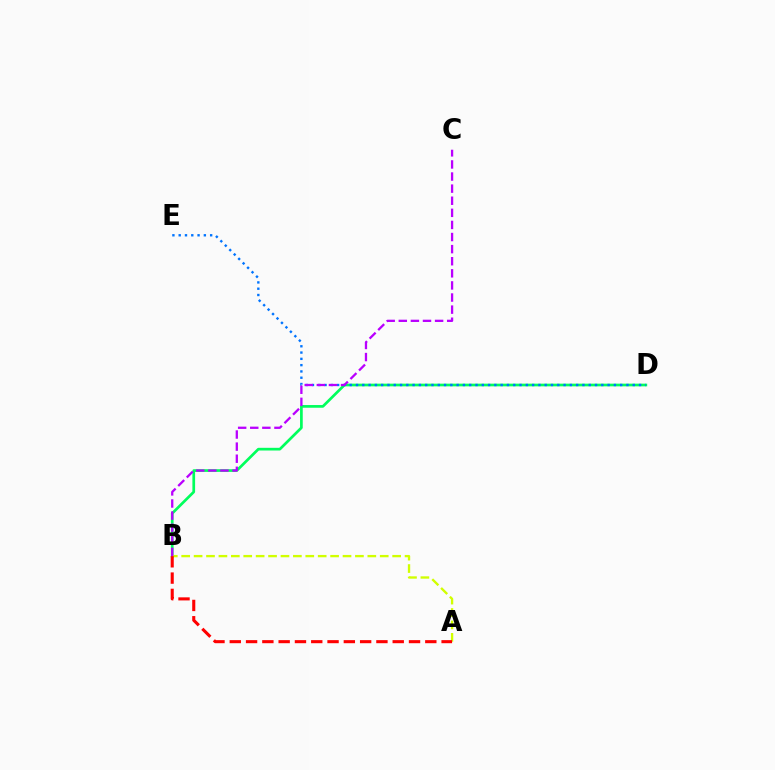{('B', 'D'): [{'color': '#00ff5c', 'line_style': 'solid', 'thickness': 1.94}], ('D', 'E'): [{'color': '#0074ff', 'line_style': 'dotted', 'thickness': 1.71}], ('A', 'B'): [{'color': '#d1ff00', 'line_style': 'dashed', 'thickness': 1.69}, {'color': '#ff0000', 'line_style': 'dashed', 'thickness': 2.21}], ('B', 'C'): [{'color': '#b900ff', 'line_style': 'dashed', 'thickness': 1.64}]}